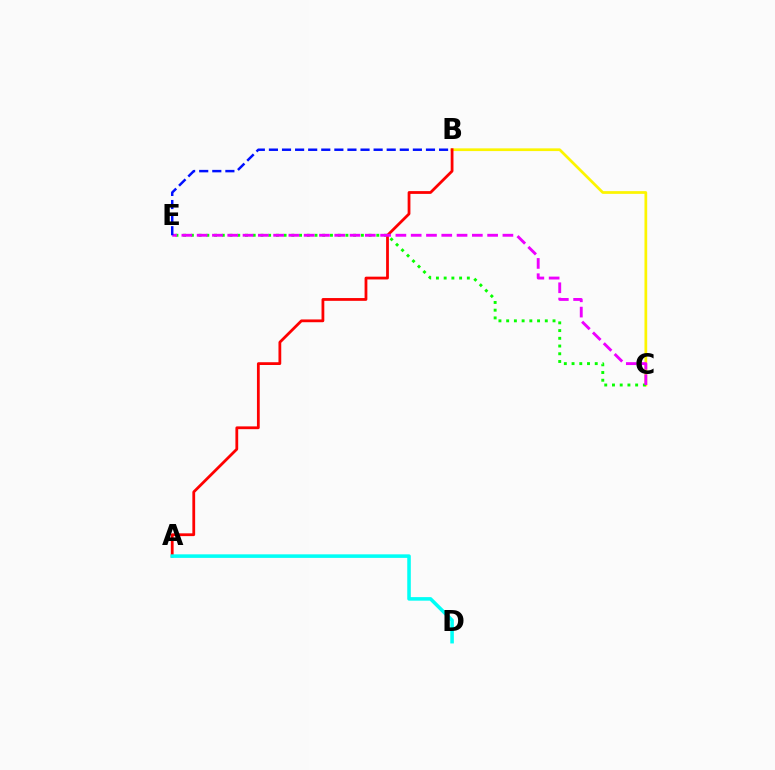{('B', 'C'): [{'color': '#fcf500', 'line_style': 'solid', 'thickness': 1.96}], ('C', 'E'): [{'color': '#08ff00', 'line_style': 'dotted', 'thickness': 2.1}, {'color': '#ee00ff', 'line_style': 'dashed', 'thickness': 2.08}], ('A', 'B'): [{'color': '#ff0000', 'line_style': 'solid', 'thickness': 2.0}], ('A', 'D'): [{'color': '#00fff6', 'line_style': 'solid', 'thickness': 2.56}], ('B', 'E'): [{'color': '#0010ff', 'line_style': 'dashed', 'thickness': 1.78}]}